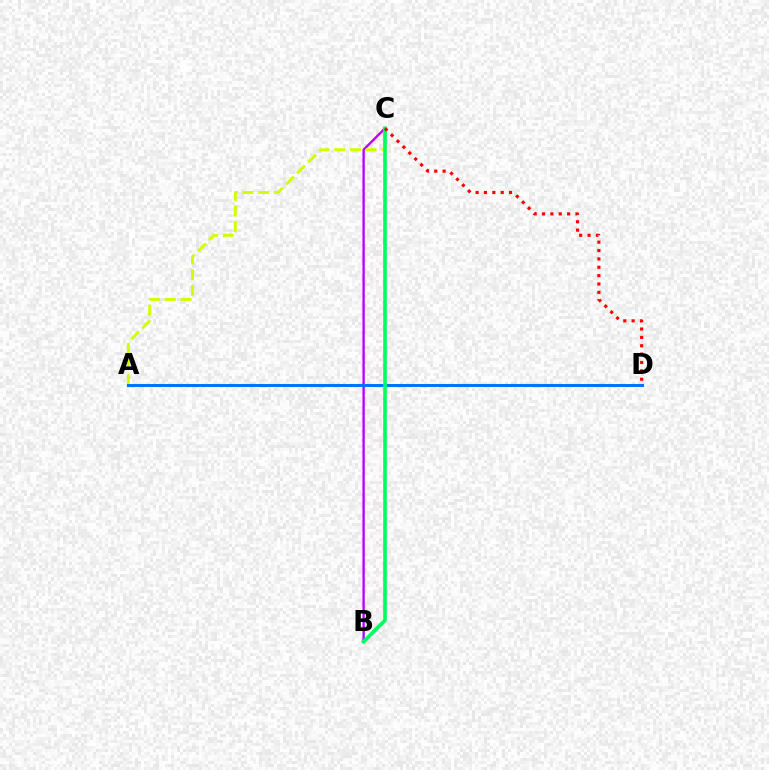{('B', 'C'): [{'color': '#b900ff', 'line_style': 'solid', 'thickness': 1.69}, {'color': '#00ff5c', 'line_style': 'solid', 'thickness': 2.61}], ('A', 'C'): [{'color': '#d1ff00', 'line_style': 'dashed', 'thickness': 2.13}], ('A', 'D'): [{'color': '#0074ff', 'line_style': 'solid', 'thickness': 2.19}], ('C', 'D'): [{'color': '#ff0000', 'line_style': 'dotted', 'thickness': 2.27}]}